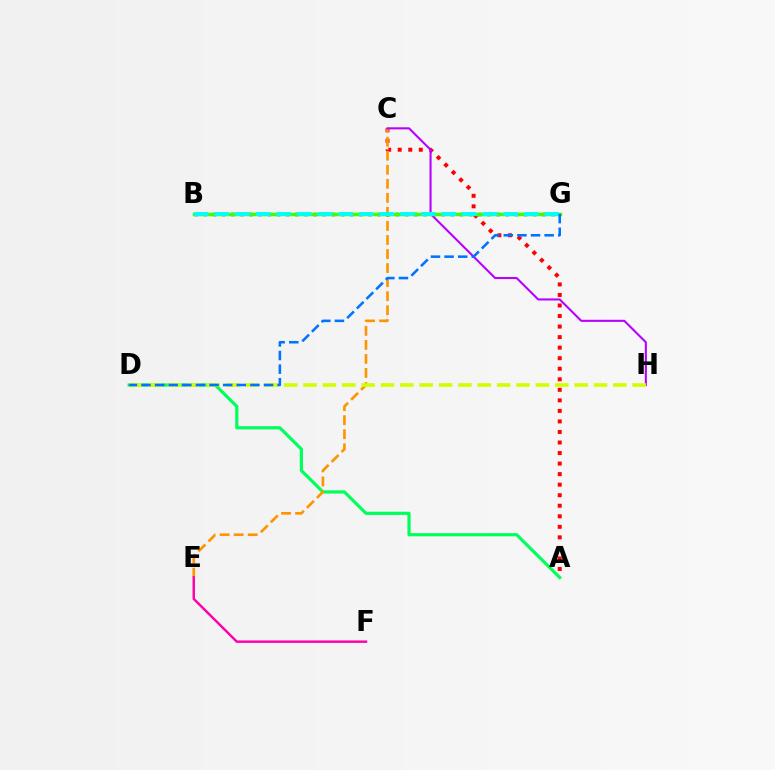{('A', 'C'): [{'color': '#ff0000', 'line_style': 'dotted', 'thickness': 2.86}], ('A', 'D'): [{'color': '#00ff5c', 'line_style': 'solid', 'thickness': 2.29}], ('C', 'E'): [{'color': '#ff9400', 'line_style': 'dashed', 'thickness': 1.91}], ('B', 'G'): [{'color': '#2500ff', 'line_style': 'dotted', 'thickness': 2.49}, {'color': '#3dff00', 'line_style': 'solid', 'thickness': 2.52}, {'color': '#00fff6', 'line_style': 'dashed', 'thickness': 2.8}], ('C', 'H'): [{'color': '#b900ff', 'line_style': 'solid', 'thickness': 1.5}], ('D', 'H'): [{'color': '#d1ff00', 'line_style': 'dashed', 'thickness': 2.63}], ('E', 'F'): [{'color': '#ff00ac', 'line_style': 'solid', 'thickness': 1.77}], ('D', 'G'): [{'color': '#0074ff', 'line_style': 'dashed', 'thickness': 1.85}]}